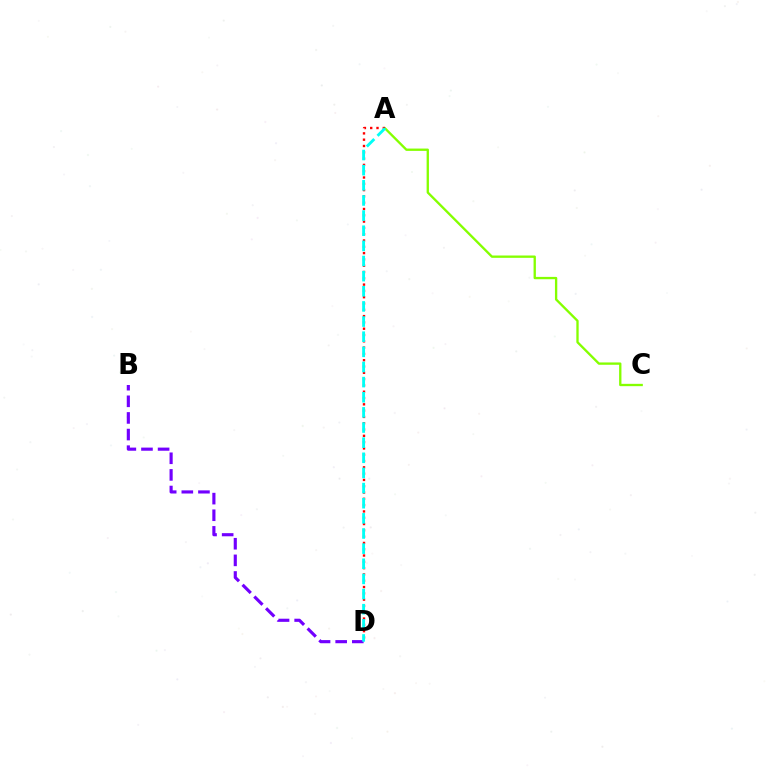{('B', 'D'): [{'color': '#7200ff', 'line_style': 'dashed', 'thickness': 2.26}], ('A', 'C'): [{'color': '#84ff00', 'line_style': 'solid', 'thickness': 1.68}], ('A', 'D'): [{'color': '#ff0000', 'line_style': 'dotted', 'thickness': 1.71}, {'color': '#00fff6', 'line_style': 'dashed', 'thickness': 2.06}]}